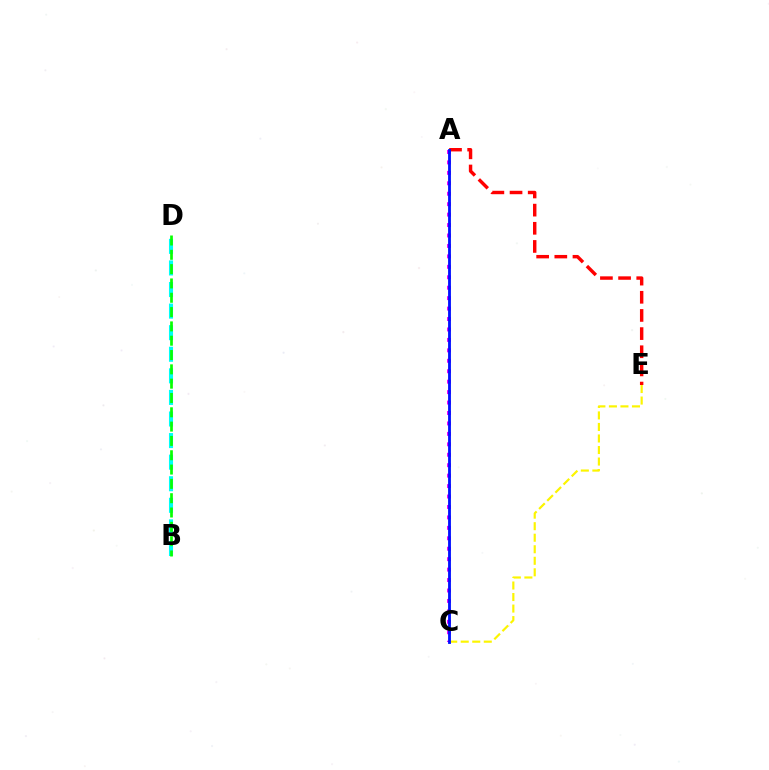{('A', 'C'): [{'color': '#ee00ff', 'line_style': 'dotted', 'thickness': 2.84}, {'color': '#0010ff', 'line_style': 'solid', 'thickness': 2.04}], ('B', 'D'): [{'color': '#00fff6', 'line_style': 'dashed', 'thickness': 2.93}, {'color': '#08ff00', 'line_style': 'dashed', 'thickness': 1.94}], ('C', 'E'): [{'color': '#fcf500', 'line_style': 'dashed', 'thickness': 1.57}], ('A', 'E'): [{'color': '#ff0000', 'line_style': 'dashed', 'thickness': 2.47}]}